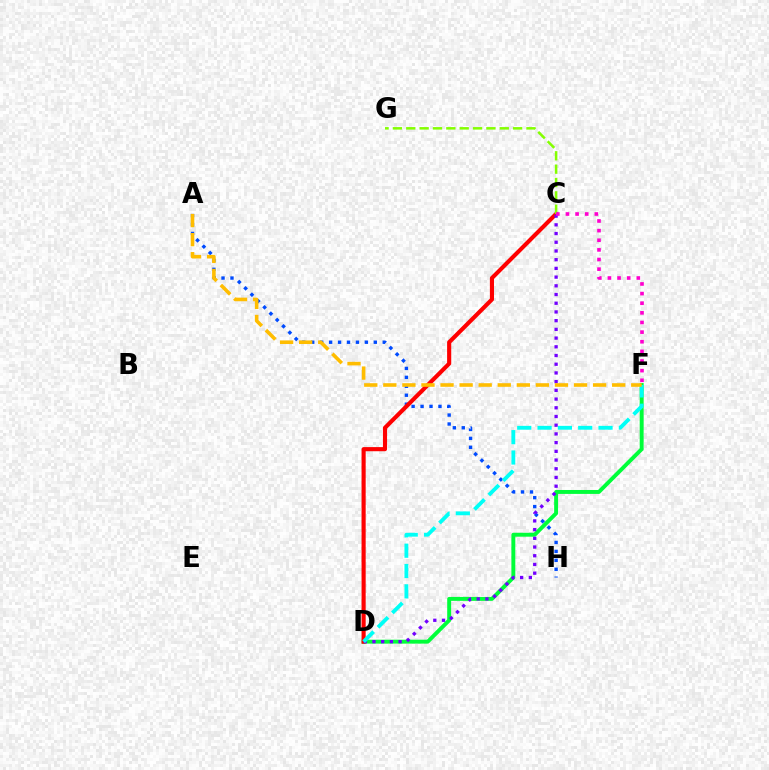{('D', 'F'): [{'color': '#00ff39', 'line_style': 'solid', 'thickness': 2.83}, {'color': '#00fff6', 'line_style': 'dashed', 'thickness': 2.76}], ('A', 'H'): [{'color': '#004bff', 'line_style': 'dotted', 'thickness': 2.43}], ('C', 'D'): [{'color': '#ff0000', 'line_style': 'solid', 'thickness': 2.97}, {'color': '#7200ff', 'line_style': 'dotted', 'thickness': 2.37}], ('C', 'G'): [{'color': '#84ff00', 'line_style': 'dashed', 'thickness': 1.81}], ('A', 'F'): [{'color': '#ffbd00', 'line_style': 'dashed', 'thickness': 2.59}], ('C', 'F'): [{'color': '#ff00cf', 'line_style': 'dotted', 'thickness': 2.62}]}